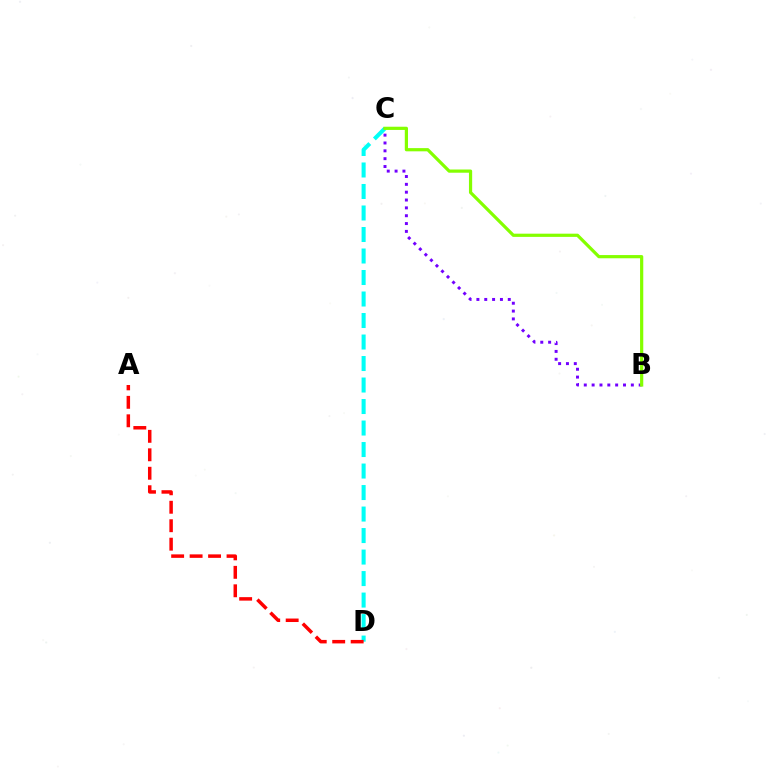{('C', 'D'): [{'color': '#00fff6', 'line_style': 'dashed', 'thickness': 2.92}], ('B', 'C'): [{'color': '#7200ff', 'line_style': 'dotted', 'thickness': 2.13}, {'color': '#84ff00', 'line_style': 'solid', 'thickness': 2.31}], ('A', 'D'): [{'color': '#ff0000', 'line_style': 'dashed', 'thickness': 2.51}]}